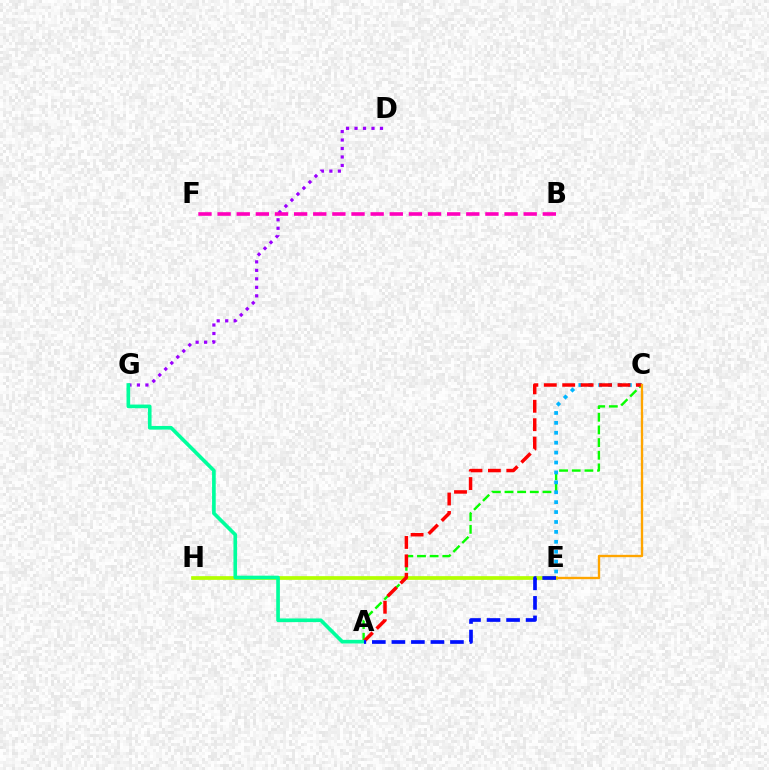{('A', 'C'): [{'color': '#08ff00', 'line_style': 'dashed', 'thickness': 1.72}, {'color': '#ff0000', 'line_style': 'dashed', 'thickness': 2.5}], ('D', 'G'): [{'color': '#9b00ff', 'line_style': 'dotted', 'thickness': 2.31}], ('E', 'H'): [{'color': '#b3ff00', 'line_style': 'solid', 'thickness': 2.67}], ('C', 'E'): [{'color': '#00b5ff', 'line_style': 'dotted', 'thickness': 2.69}, {'color': '#ffa500', 'line_style': 'solid', 'thickness': 1.69}], ('B', 'F'): [{'color': '#ff00bd', 'line_style': 'dashed', 'thickness': 2.6}], ('A', 'G'): [{'color': '#00ff9d', 'line_style': 'solid', 'thickness': 2.63}], ('A', 'E'): [{'color': '#0010ff', 'line_style': 'dashed', 'thickness': 2.65}]}